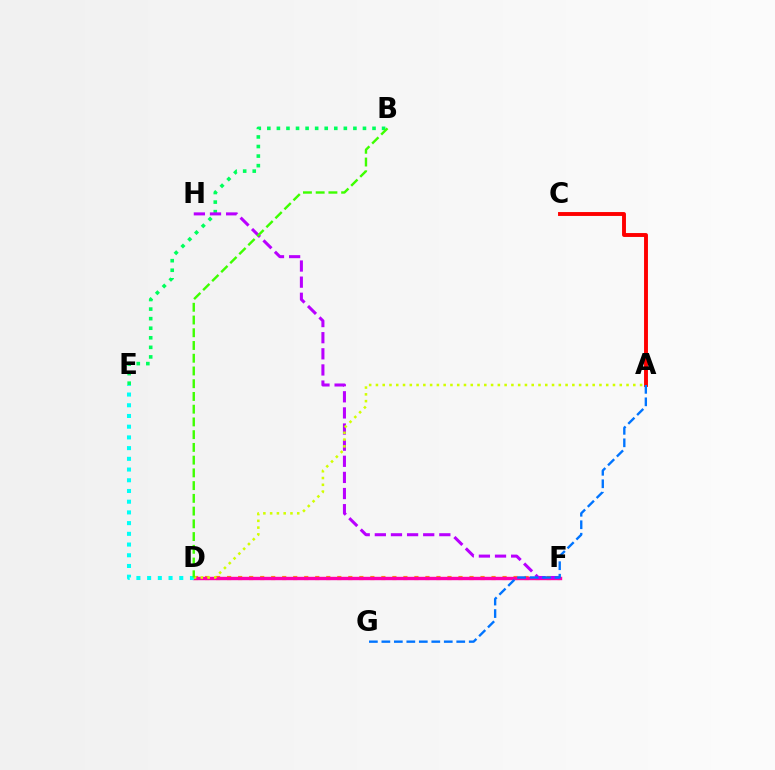{('D', 'F'): [{'color': '#2500ff', 'line_style': 'dashed', 'thickness': 1.92}, {'color': '#ff9400', 'line_style': 'dotted', 'thickness': 2.99}, {'color': '#ff00ac', 'line_style': 'solid', 'thickness': 2.45}], ('B', 'E'): [{'color': '#00ff5c', 'line_style': 'dotted', 'thickness': 2.6}], ('F', 'H'): [{'color': '#b900ff', 'line_style': 'dashed', 'thickness': 2.19}], ('A', 'C'): [{'color': '#ff0000', 'line_style': 'solid', 'thickness': 2.81}], ('D', 'E'): [{'color': '#00fff6', 'line_style': 'dotted', 'thickness': 2.91}], ('A', 'D'): [{'color': '#d1ff00', 'line_style': 'dotted', 'thickness': 1.84}], ('A', 'G'): [{'color': '#0074ff', 'line_style': 'dashed', 'thickness': 1.7}], ('B', 'D'): [{'color': '#3dff00', 'line_style': 'dashed', 'thickness': 1.73}]}